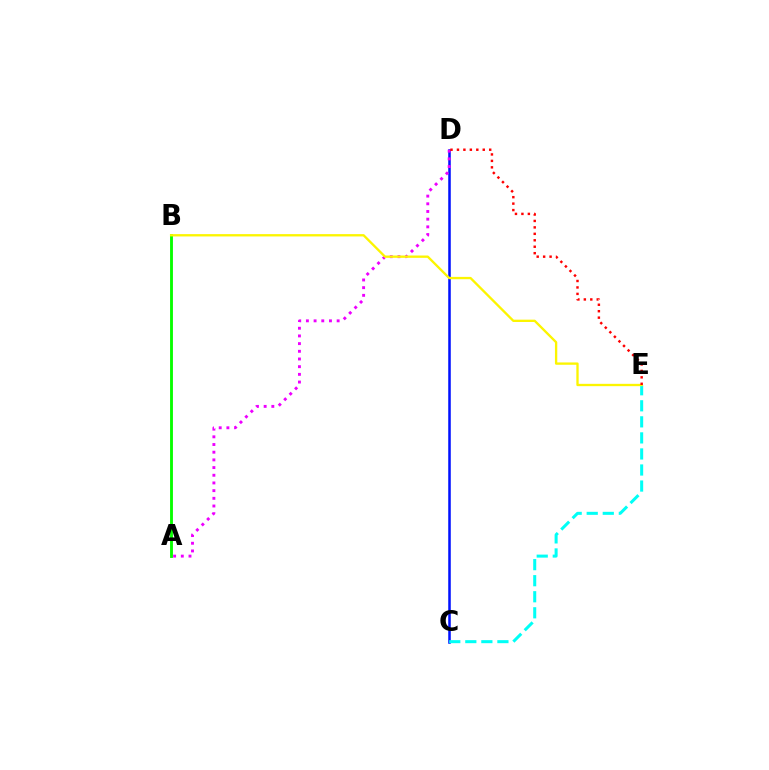{('A', 'B'): [{'color': '#08ff00', 'line_style': 'solid', 'thickness': 2.07}], ('C', 'D'): [{'color': '#0010ff', 'line_style': 'solid', 'thickness': 1.82}], ('C', 'E'): [{'color': '#00fff6', 'line_style': 'dashed', 'thickness': 2.18}], ('A', 'D'): [{'color': '#ee00ff', 'line_style': 'dotted', 'thickness': 2.09}], ('B', 'E'): [{'color': '#fcf500', 'line_style': 'solid', 'thickness': 1.68}], ('D', 'E'): [{'color': '#ff0000', 'line_style': 'dotted', 'thickness': 1.75}]}